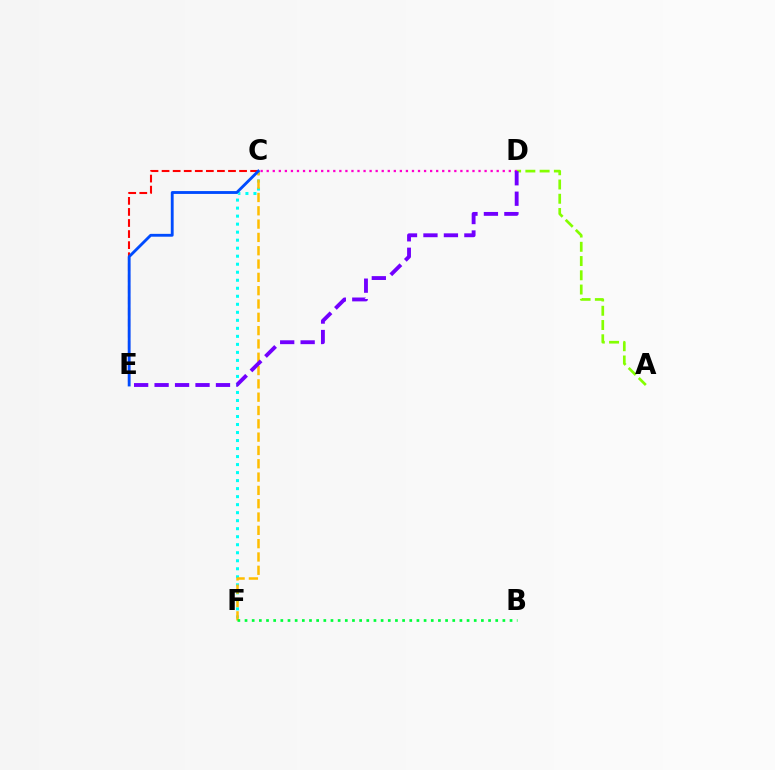{('A', 'D'): [{'color': '#84ff00', 'line_style': 'dashed', 'thickness': 1.94}], ('C', 'D'): [{'color': '#ff00cf', 'line_style': 'dotted', 'thickness': 1.64}], ('C', 'F'): [{'color': '#00fff6', 'line_style': 'dotted', 'thickness': 2.18}, {'color': '#ffbd00', 'line_style': 'dashed', 'thickness': 1.81}], ('C', 'E'): [{'color': '#ff0000', 'line_style': 'dashed', 'thickness': 1.5}, {'color': '#004bff', 'line_style': 'solid', 'thickness': 2.05}], ('B', 'F'): [{'color': '#00ff39', 'line_style': 'dotted', 'thickness': 1.95}], ('D', 'E'): [{'color': '#7200ff', 'line_style': 'dashed', 'thickness': 2.78}]}